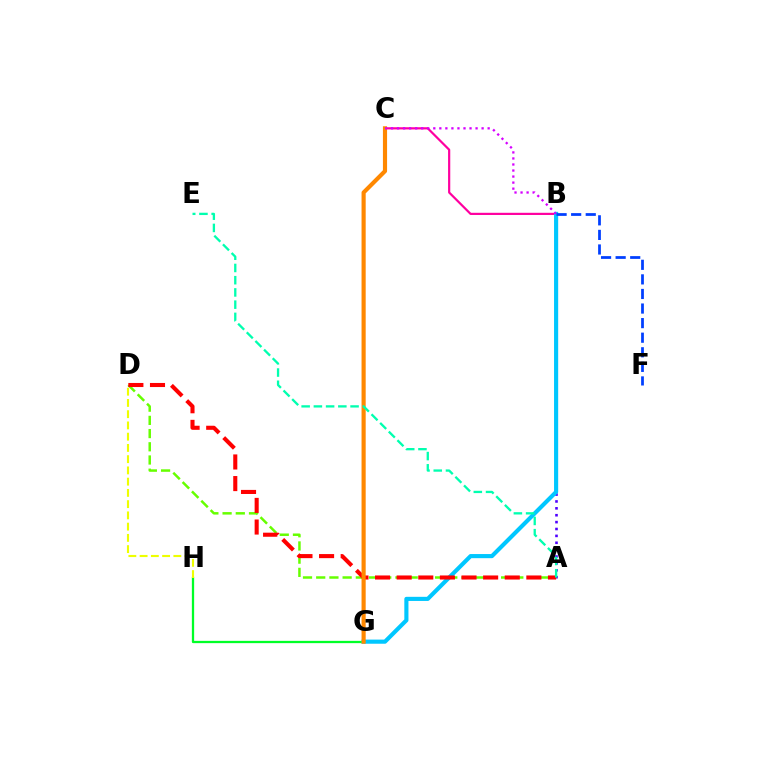{('G', 'H'): [{'color': '#00ff27', 'line_style': 'solid', 'thickness': 1.64}], ('A', 'B'): [{'color': '#4f00ff', 'line_style': 'dotted', 'thickness': 1.87}], ('D', 'H'): [{'color': '#eeff00', 'line_style': 'dashed', 'thickness': 1.53}], ('A', 'D'): [{'color': '#66ff00', 'line_style': 'dashed', 'thickness': 1.79}, {'color': '#ff0000', 'line_style': 'dashed', 'thickness': 2.94}], ('B', 'C'): [{'color': '#ff00a0', 'line_style': 'solid', 'thickness': 1.58}, {'color': '#d600ff', 'line_style': 'dotted', 'thickness': 1.64}], ('B', 'G'): [{'color': '#00c7ff', 'line_style': 'solid', 'thickness': 2.97}], ('C', 'G'): [{'color': '#ff8800', 'line_style': 'solid', 'thickness': 2.98}], ('A', 'E'): [{'color': '#00ffaf', 'line_style': 'dashed', 'thickness': 1.66}], ('B', 'F'): [{'color': '#003fff', 'line_style': 'dashed', 'thickness': 1.98}]}